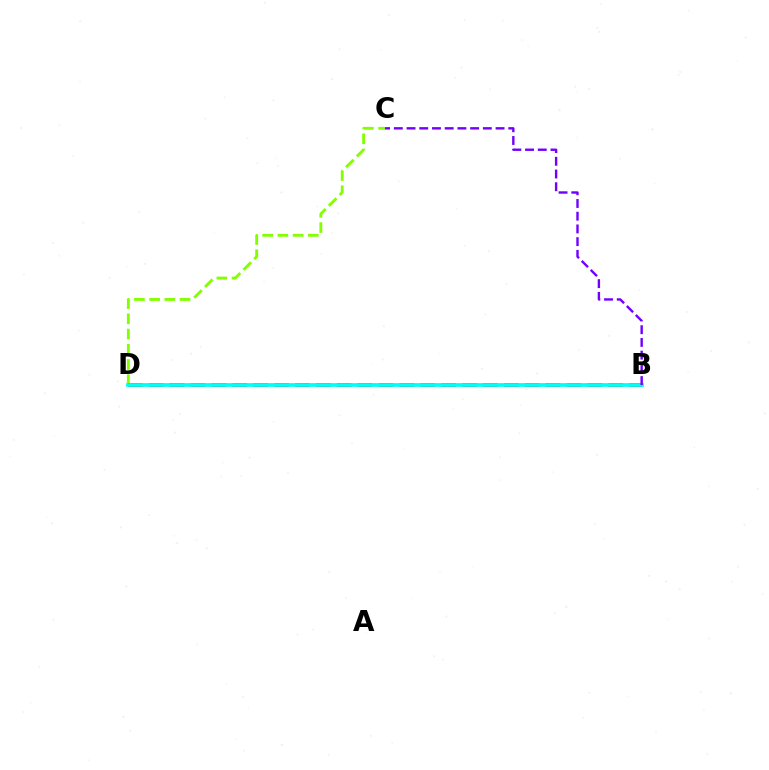{('C', 'D'): [{'color': '#84ff00', 'line_style': 'dashed', 'thickness': 2.07}], ('B', 'D'): [{'color': '#ff0000', 'line_style': 'dashed', 'thickness': 2.84}, {'color': '#00fff6', 'line_style': 'solid', 'thickness': 2.69}], ('B', 'C'): [{'color': '#7200ff', 'line_style': 'dashed', 'thickness': 1.73}]}